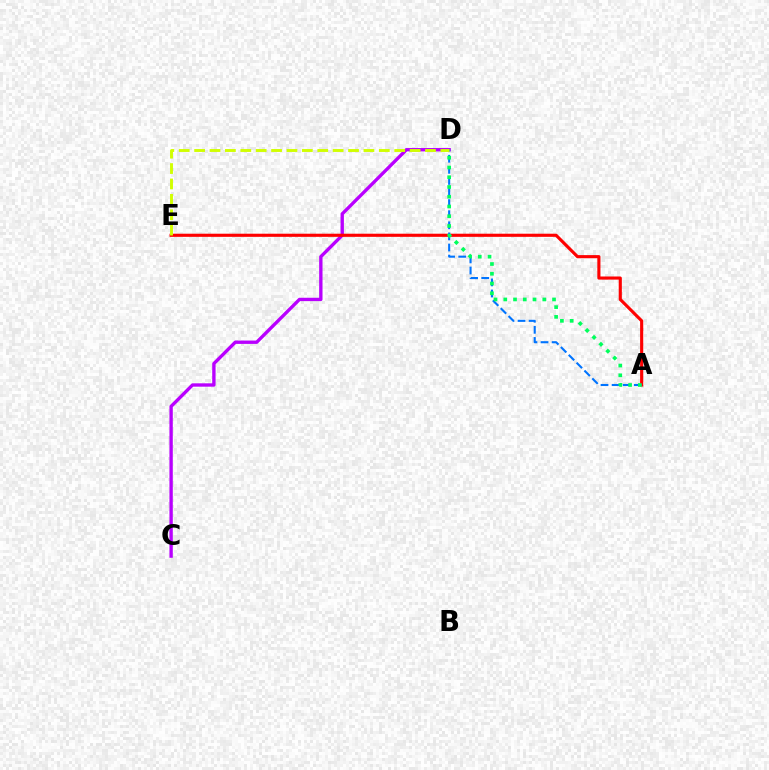{('C', 'D'): [{'color': '#b900ff', 'line_style': 'solid', 'thickness': 2.42}], ('A', 'E'): [{'color': '#ff0000', 'line_style': 'solid', 'thickness': 2.25}], ('A', 'D'): [{'color': '#0074ff', 'line_style': 'dashed', 'thickness': 1.51}, {'color': '#00ff5c', 'line_style': 'dotted', 'thickness': 2.65}], ('D', 'E'): [{'color': '#d1ff00', 'line_style': 'dashed', 'thickness': 2.09}]}